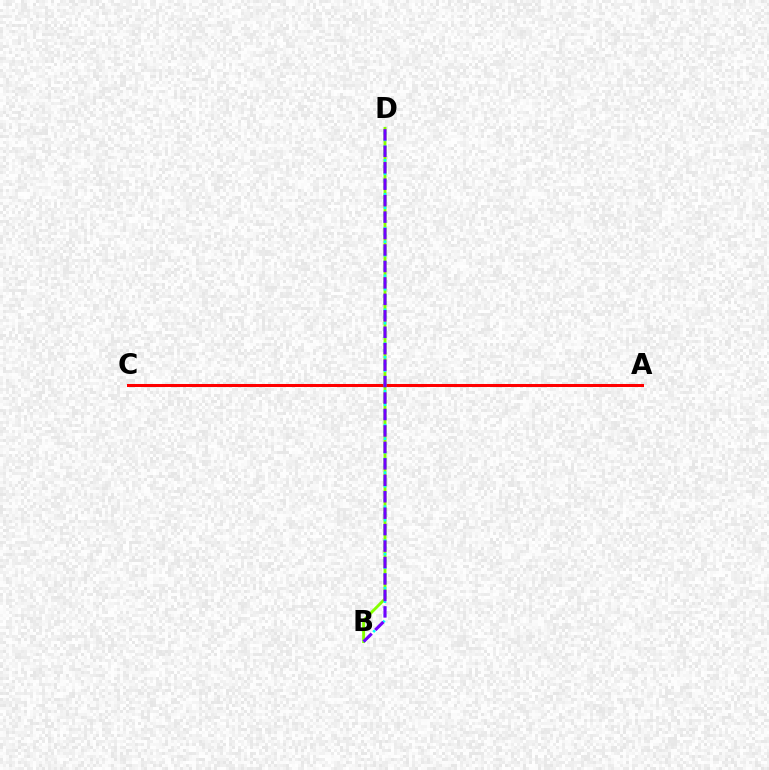{('A', 'C'): [{'color': '#ff0000', 'line_style': 'solid', 'thickness': 2.18}], ('B', 'D'): [{'color': '#84ff00', 'line_style': 'solid', 'thickness': 2.07}, {'color': '#00fff6', 'line_style': 'dotted', 'thickness': 1.85}, {'color': '#7200ff', 'line_style': 'dashed', 'thickness': 2.23}]}